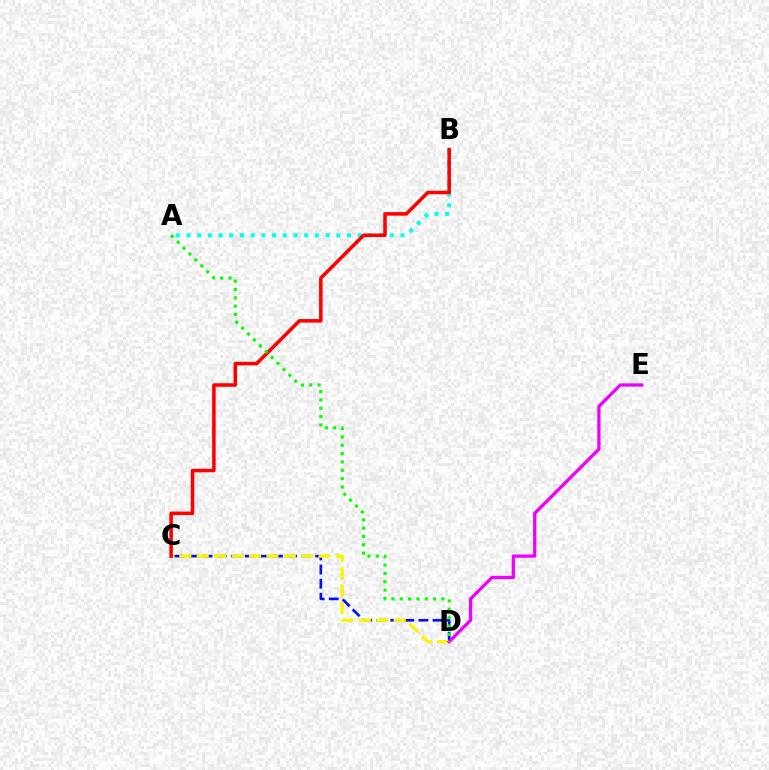{('C', 'D'): [{'color': '#0010ff', 'line_style': 'dashed', 'thickness': 1.91}, {'color': '#fcf500', 'line_style': 'dashed', 'thickness': 2.36}], ('A', 'B'): [{'color': '#00fff6', 'line_style': 'dotted', 'thickness': 2.91}], ('B', 'C'): [{'color': '#ff0000', 'line_style': 'solid', 'thickness': 2.54}], ('D', 'E'): [{'color': '#ee00ff', 'line_style': 'solid', 'thickness': 2.35}], ('A', 'D'): [{'color': '#08ff00', 'line_style': 'dotted', 'thickness': 2.27}]}